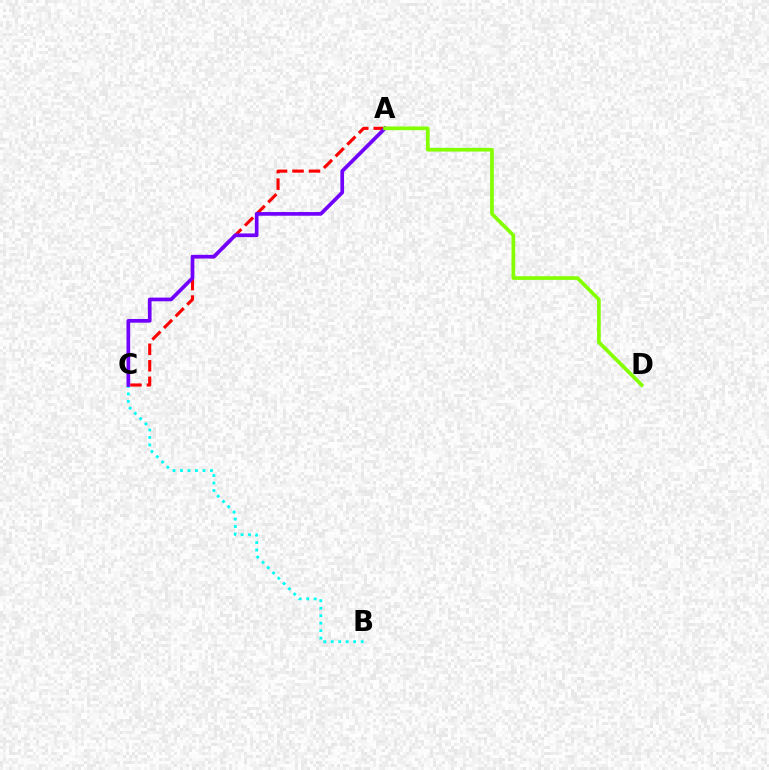{('A', 'C'): [{'color': '#ff0000', 'line_style': 'dashed', 'thickness': 2.24}, {'color': '#7200ff', 'line_style': 'solid', 'thickness': 2.65}], ('B', 'C'): [{'color': '#00fff6', 'line_style': 'dotted', 'thickness': 2.03}], ('A', 'D'): [{'color': '#84ff00', 'line_style': 'solid', 'thickness': 2.66}]}